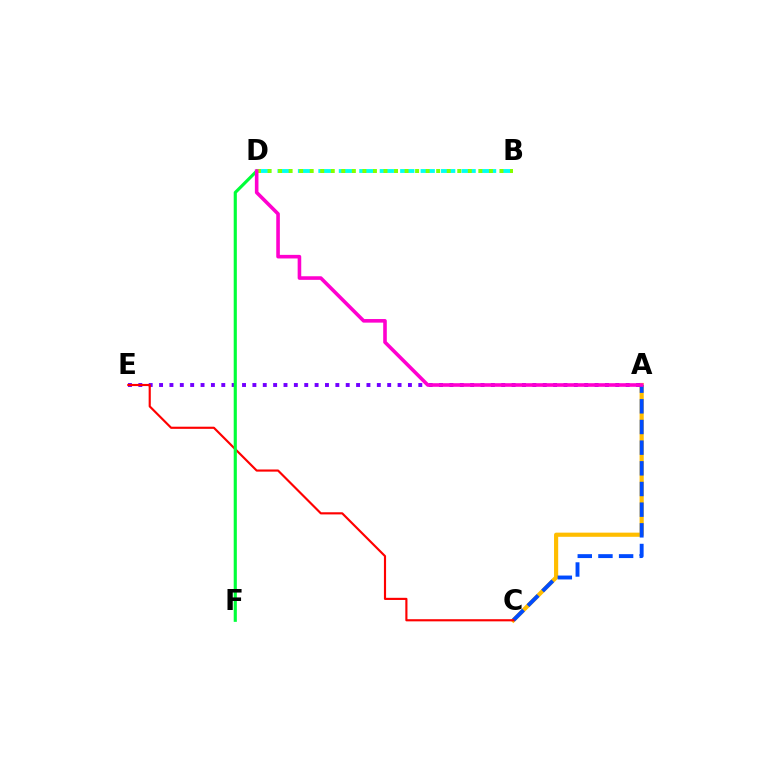{('A', 'C'): [{'color': '#ffbd00', 'line_style': 'solid', 'thickness': 2.99}, {'color': '#004bff', 'line_style': 'dashed', 'thickness': 2.81}], ('A', 'E'): [{'color': '#7200ff', 'line_style': 'dotted', 'thickness': 2.82}], ('C', 'E'): [{'color': '#ff0000', 'line_style': 'solid', 'thickness': 1.55}], ('D', 'F'): [{'color': '#00ff39', 'line_style': 'solid', 'thickness': 2.26}], ('B', 'D'): [{'color': '#00fff6', 'line_style': 'dashed', 'thickness': 2.78}, {'color': '#84ff00', 'line_style': 'dotted', 'thickness': 2.86}], ('A', 'D'): [{'color': '#ff00cf', 'line_style': 'solid', 'thickness': 2.59}]}